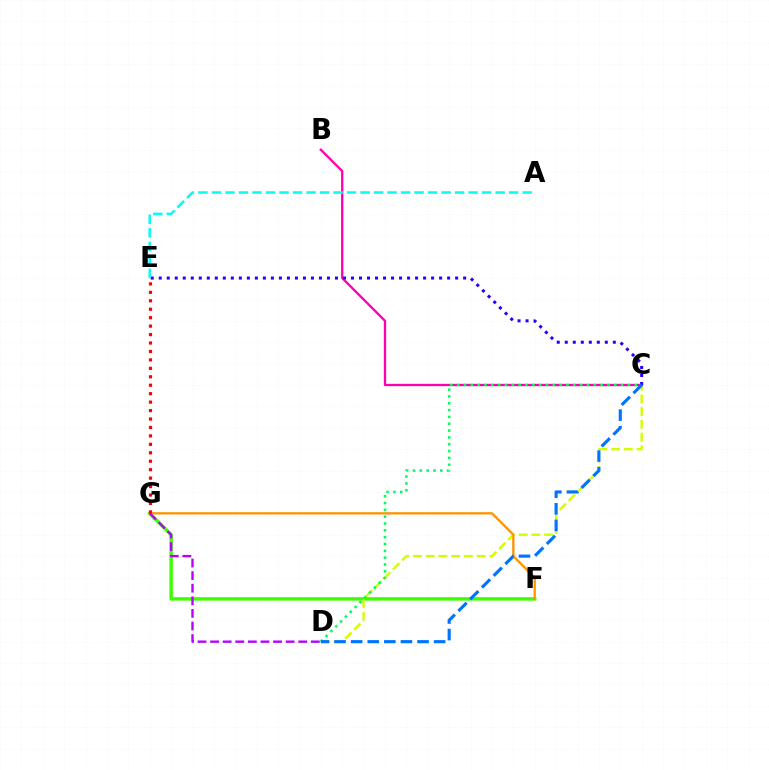{('F', 'G'): [{'color': '#3dff00', 'line_style': 'solid', 'thickness': 2.48}, {'color': '#ff9400', 'line_style': 'solid', 'thickness': 1.66}], ('C', 'D'): [{'color': '#d1ff00', 'line_style': 'dashed', 'thickness': 1.73}, {'color': '#00ff5c', 'line_style': 'dotted', 'thickness': 1.86}, {'color': '#0074ff', 'line_style': 'dashed', 'thickness': 2.26}], ('D', 'G'): [{'color': '#b900ff', 'line_style': 'dashed', 'thickness': 1.71}], ('B', 'C'): [{'color': '#ff00ac', 'line_style': 'solid', 'thickness': 1.67}], ('E', 'G'): [{'color': '#ff0000', 'line_style': 'dotted', 'thickness': 2.29}], ('C', 'E'): [{'color': '#2500ff', 'line_style': 'dotted', 'thickness': 2.18}], ('A', 'E'): [{'color': '#00fff6', 'line_style': 'dashed', 'thickness': 1.83}]}